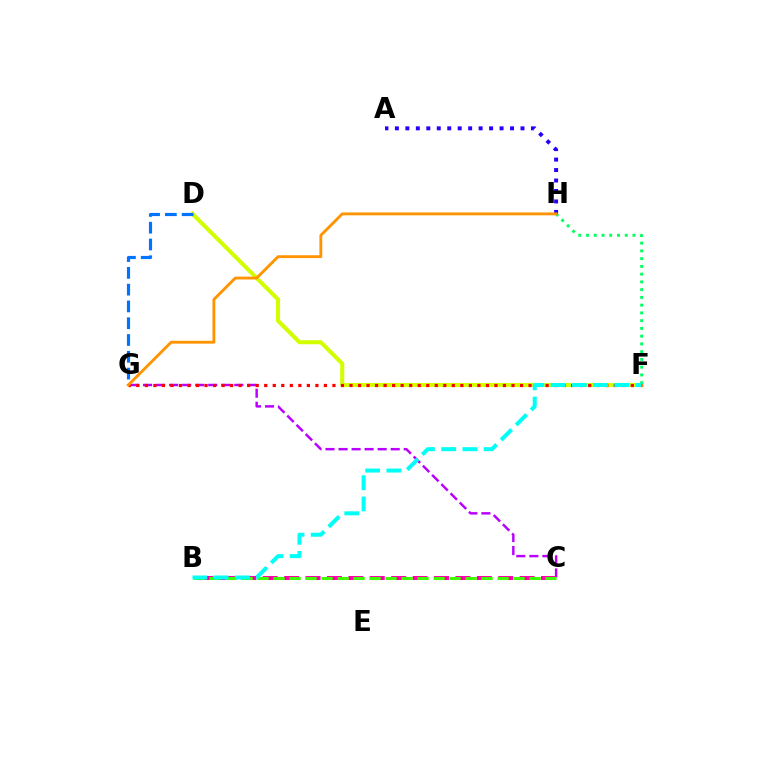{('D', 'F'): [{'color': '#d1ff00', 'line_style': 'solid', 'thickness': 2.93}], ('C', 'G'): [{'color': '#b900ff', 'line_style': 'dashed', 'thickness': 1.77}], ('F', 'G'): [{'color': '#ff0000', 'line_style': 'dotted', 'thickness': 2.32}], ('F', 'H'): [{'color': '#00ff5c', 'line_style': 'dotted', 'thickness': 2.11}], ('B', 'C'): [{'color': '#ff00ac', 'line_style': 'dashed', 'thickness': 2.91}, {'color': '#3dff00', 'line_style': 'dashed', 'thickness': 2.17}], ('D', 'G'): [{'color': '#0074ff', 'line_style': 'dashed', 'thickness': 2.28}], ('A', 'H'): [{'color': '#2500ff', 'line_style': 'dotted', 'thickness': 2.84}], ('B', 'F'): [{'color': '#00fff6', 'line_style': 'dashed', 'thickness': 2.88}], ('G', 'H'): [{'color': '#ff9400', 'line_style': 'solid', 'thickness': 2.05}]}